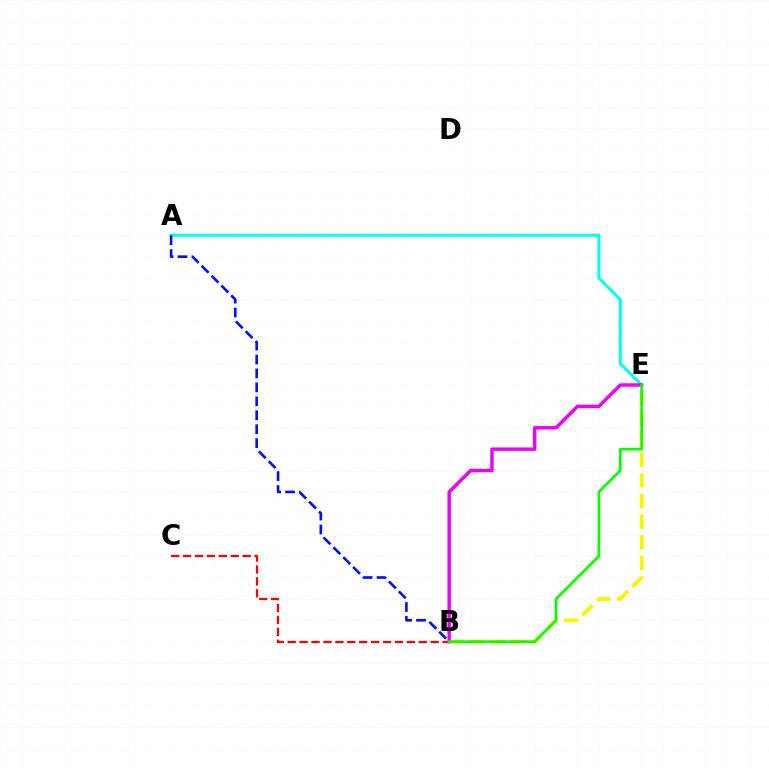{('B', 'C'): [{'color': '#ff0000', 'line_style': 'dashed', 'thickness': 1.62}], ('B', 'E'): [{'color': '#fcf500', 'line_style': 'dashed', 'thickness': 2.8}, {'color': '#ee00ff', 'line_style': 'solid', 'thickness': 2.48}, {'color': '#08ff00', 'line_style': 'solid', 'thickness': 1.94}], ('A', 'E'): [{'color': '#00fff6', 'line_style': 'solid', 'thickness': 2.17}], ('A', 'B'): [{'color': '#0010ff', 'line_style': 'dashed', 'thickness': 1.89}]}